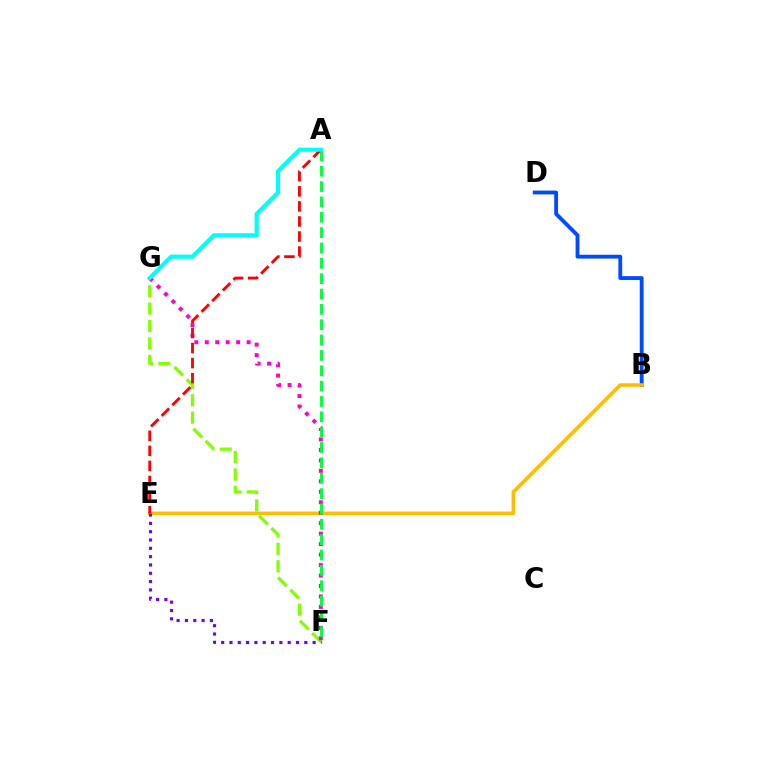{('B', 'D'): [{'color': '#004bff', 'line_style': 'solid', 'thickness': 2.76}], ('F', 'G'): [{'color': '#84ff00', 'line_style': 'dashed', 'thickness': 2.37}, {'color': '#ff00cf', 'line_style': 'dotted', 'thickness': 2.84}], ('B', 'E'): [{'color': '#ffbd00', 'line_style': 'solid', 'thickness': 2.55}], ('A', 'F'): [{'color': '#00ff39', 'line_style': 'dashed', 'thickness': 2.09}], ('A', 'E'): [{'color': '#ff0000', 'line_style': 'dashed', 'thickness': 2.05}], ('E', 'F'): [{'color': '#7200ff', 'line_style': 'dotted', 'thickness': 2.26}], ('A', 'G'): [{'color': '#00fff6', 'line_style': 'solid', 'thickness': 2.95}]}